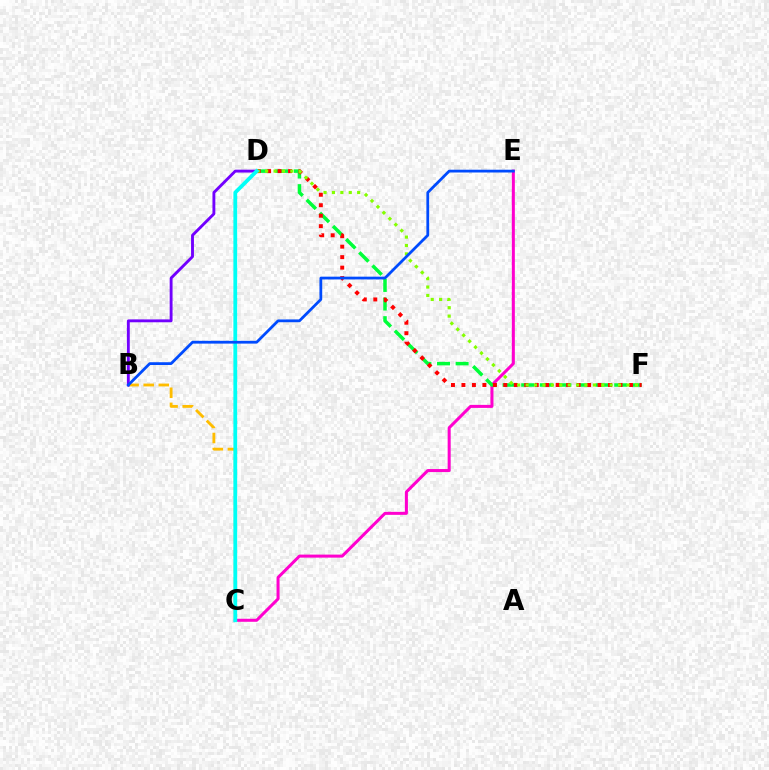{('C', 'E'): [{'color': '#ff00cf', 'line_style': 'solid', 'thickness': 2.18}], ('D', 'F'): [{'color': '#00ff39', 'line_style': 'dashed', 'thickness': 2.53}, {'color': '#ff0000', 'line_style': 'dotted', 'thickness': 2.85}, {'color': '#84ff00', 'line_style': 'dotted', 'thickness': 2.28}], ('B', 'C'): [{'color': '#ffbd00', 'line_style': 'dashed', 'thickness': 2.05}], ('B', 'D'): [{'color': '#7200ff', 'line_style': 'solid', 'thickness': 2.07}], ('C', 'D'): [{'color': '#00fff6', 'line_style': 'solid', 'thickness': 2.72}], ('B', 'E'): [{'color': '#004bff', 'line_style': 'solid', 'thickness': 2.0}]}